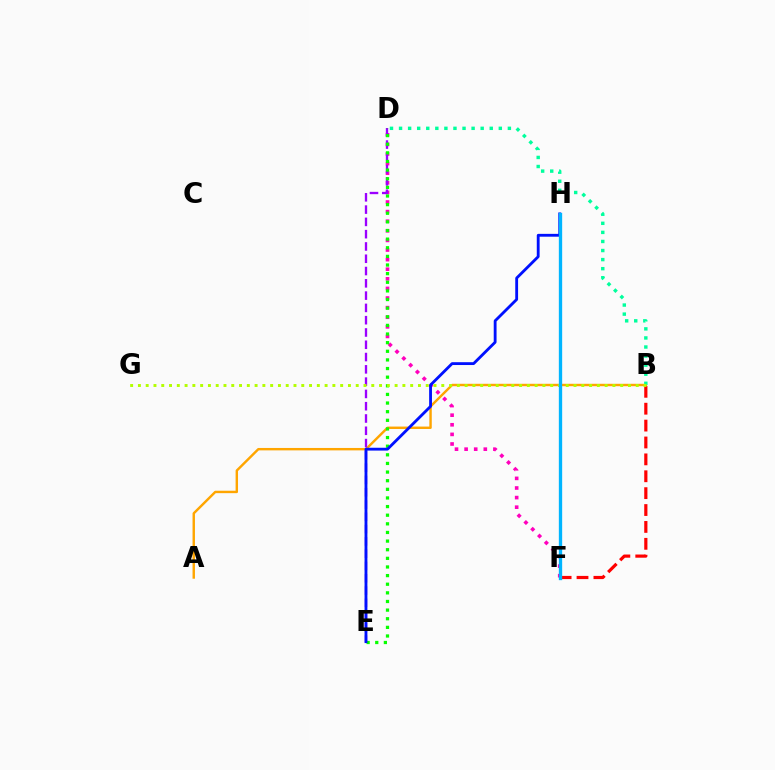{('D', 'F'): [{'color': '#ff00bd', 'line_style': 'dotted', 'thickness': 2.61}], ('A', 'B'): [{'color': '#ffa500', 'line_style': 'solid', 'thickness': 1.74}], ('D', 'E'): [{'color': '#9b00ff', 'line_style': 'dashed', 'thickness': 1.67}, {'color': '#08ff00', 'line_style': 'dotted', 'thickness': 2.34}], ('B', 'F'): [{'color': '#ff0000', 'line_style': 'dashed', 'thickness': 2.29}], ('B', 'D'): [{'color': '#00ff9d', 'line_style': 'dotted', 'thickness': 2.46}], ('E', 'H'): [{'color': '#0010ff', 'line_style': 'solid', 'thickness': 2.04}], ('B', 'G'): [{'color': '#b3ff00', 'line_style': 'dotted', 'thickness': 2.11}], ('F', 'H'): [{'color': '#00b5ff', 'line_style': 'solid', 'thickness': 2.39}]}